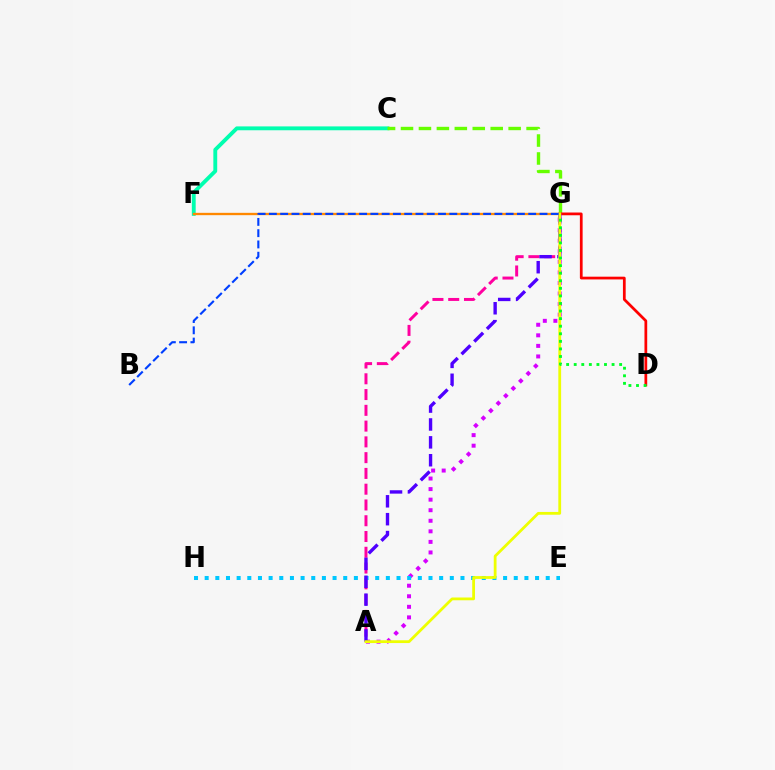{('C', 'F'): [{'color': '#00ffaf', 'line_style': 'solid', 'thickness': 2.78}], ('A', 'G'): [{'color': '#ff00a0', 'line_style': 'dashed', 'thickness': 2.14}, {'color': '#d600ff', 'line_style': 'dotted', 'thickness': 2.87}, {'color': '#4f00ff', 'line_style': 'dashed', 'thickness': 2.43}, {'color': '#eeff00', 'line_style': 'solid', 'thickness': 2.0}], ('C', 'G'): [{'color': '#66ff00', 'line_style': 'dashed', 'thickness': 2.44}], ('E', 'H'): [{'color': '#00c7ff', 'line_style': 'dotted', 'thickness': 2.9}], ('D', 'G'): [{'color': '#ff0000', 'line_style': 'solid', 'thickness': 1.98}, {'color': '#00ff27', 'line_style': 'dotted', 'thickness': 2.06}], ('F', 'G'): [{'color': '#ff8800', 'line_style': 'solid', 'thickness': 1.68}], ('B', 'G'): [{'color': '#003fff', 'line_style': 'dashed', 'thickness': 1.53}]}